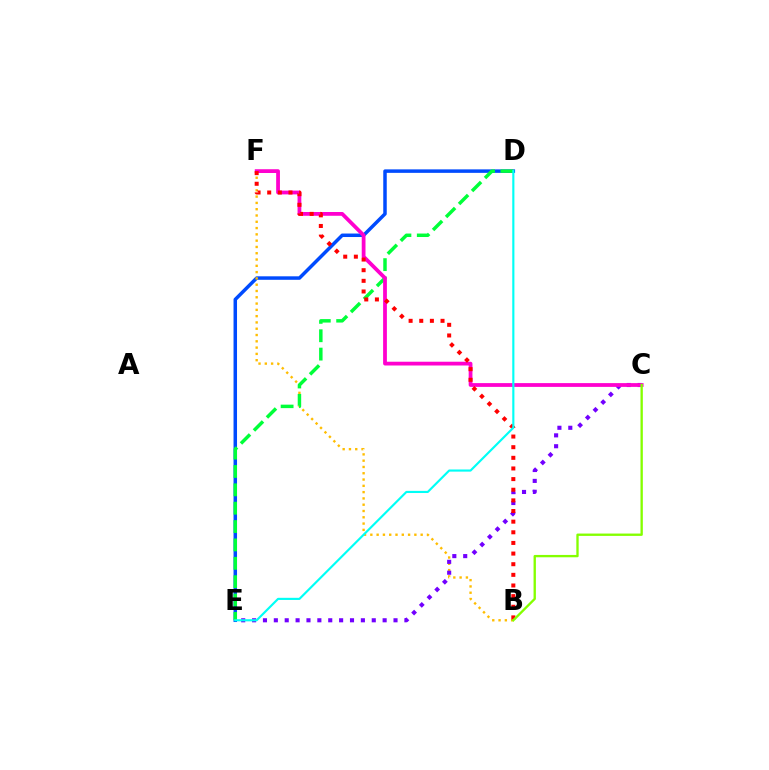{('D', 'E'): [{'color': '#004bff', 'line_style': 'solid', 'thickness': 2.51}, {'color': '#00ff39', 'line_style': 'dashed', 'thickness': 2.5}, {'color': '#00fff6', 'line_style': 'solid', 'thickness': 1.55}], ('B', 'F'): [{'color': '#ffbd00', 'line_style': 'dotted', 'thickness': 1.71}, {'color': '#ff0000', 'line_style': 'dotted', 'thickness': 2.89}], ('C', 'E'): [{'color': '#7200ff', 'line_style': 'dotted', 'thickness': 2.96}], ('C', 'F'): [{'color': '#ff00cf', 'line_style': 'solid', 'thickness': 2.72}], ('B', 'C'): [{'color': '#84ff00', 'line_style': 'solid', 'thickness': 1.69}]}